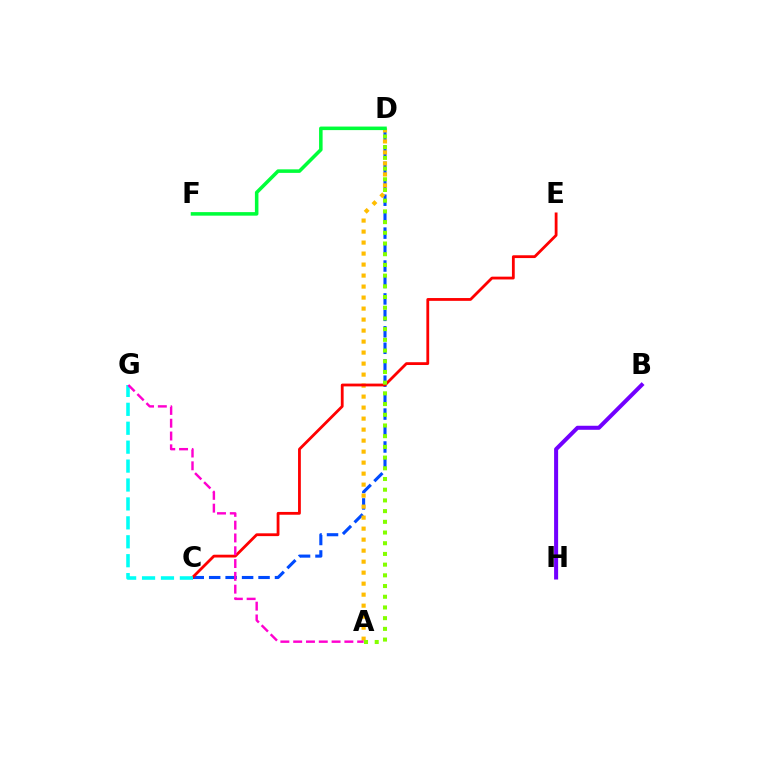{('C', 'D'): [{'color': '#004bff', 'line_style': 'dashed', 'thickness': 2.23}], ('A', 'D'): [{'color': '#ffbd00', 'line_style': 'dotted', 'thickness': 2.99}, {'color': '#84ff00', 'line_style': 'dotted', 'thickness': 2.91}], ('C', 'E'): [{'color': '#ff0000', 'line_style': 'solid', 'thickness': 2.02}], ('C', 'G'): [{'color': '#00fff6', 'line_style': 'dashed', 'thickness': 2.57}], ('D', 'F'): [{'color': '#00ff39', 'line_style': 'solid', 'thickness': 2.55}], ('B', 'H'): [{'color': '#7200ff', 'line_style': 'solid', 'thickness': 2.9}], ('A', 'G'): [{'color': '#ff00cf', 'line_style': 'dashed', 'thickness': 1.74}]}